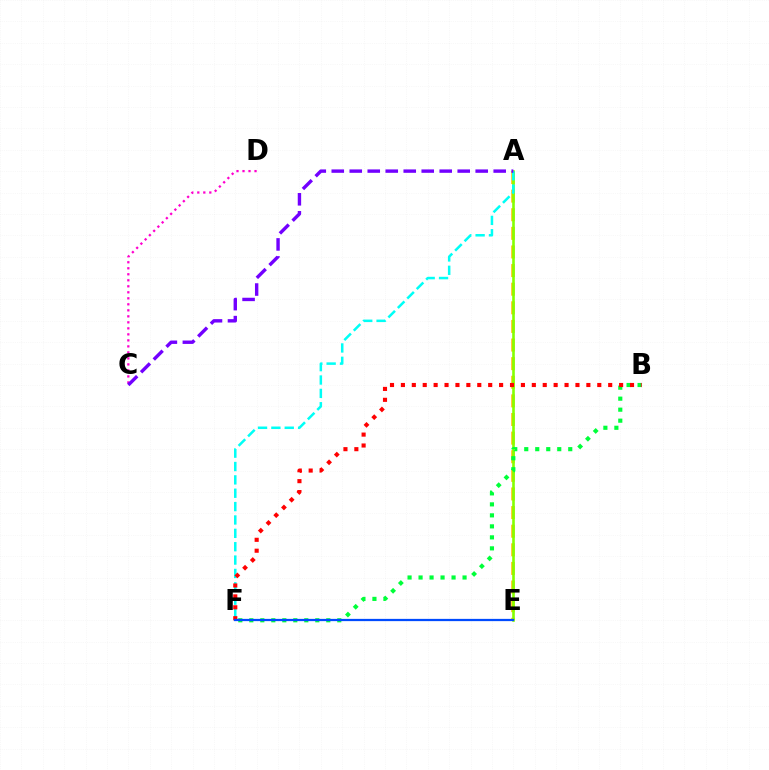{('A', 'E'): [{'color': '#ffbd00', 'line_style': 'dashed', 'thickness': 2.53}, {'color': '#84ff00', 'line_style': 'solid', 'thickness': 1.88}], ('A', 'F'): [{'color': '#00fff6', 'line_style': 'dashed', 'thickness': 1.82}], ('B', 'F'): [{'color': '#00ff39', 'line_style': 'dotted', 'thickness': 2.99}, {'color': '#ff0000', 'line_style': 'dotted', 'thickness': 2.96}], ('E', 'F'): [{'color': '#004bff', 'line_style': 'solid', 'thickness': 1.62}], ('C', 'D'): [{'color': '#ff00cf', 'line_style': 'dotted', 'thickness': 1.63}], ('A', 'C'): [{'color': '#7200ff', 'line_style': 'dashed', 'thickness': 2.44}]}